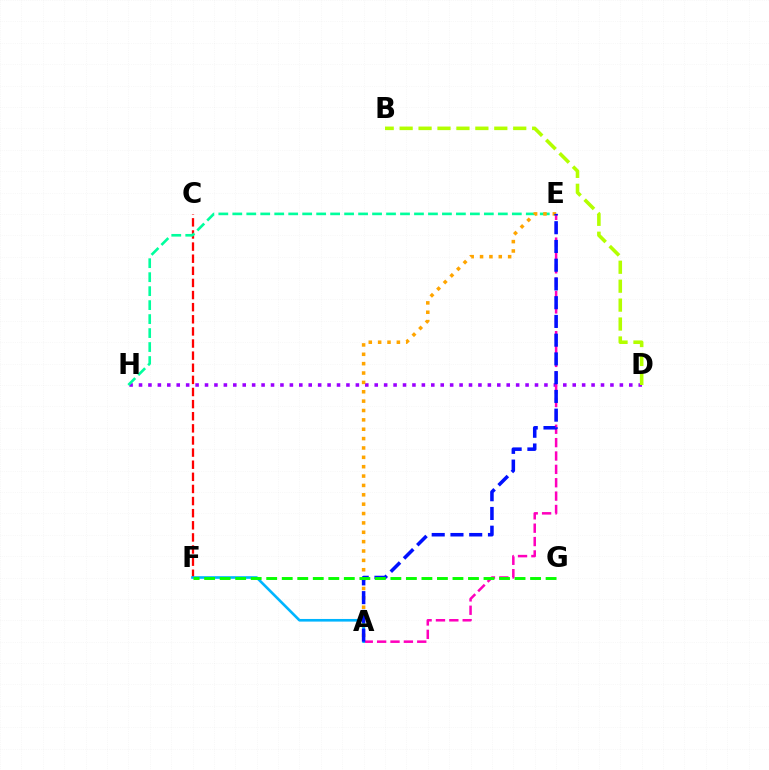{('D', 'H'): [{'color': '#9b00ff', 'line_style': 'dotted', 'thickness': 2.56}], ('A', 'E'): [{'color': '#ff00bd', 'line_style': 'dashed', 'thickness': 1.82}, {'color': '#ffa500', 'line_style': 'dotted', 'thickness': 2.55}, {'color': '#0010ff', 'line_style': 'dashed', 'thickness': 2.55}], ('C', 'F'): [{'color': '#ff0000', 'line_style': 'dashed', 'thickness': 1.65}], ('E', 'H'): [{'color': '#00ff9d', 'line_style': 'dashed', 'thickness': 1.9}], ('A', 'F'): [{'color': '#00b5ff', 'line_style': 'solid', 'thickness': 1.9}], ('B', 'D'): [{'color': '#b3ff00', 'line_style': 'dashed', 'thickness': 2.57}], ('F', 'G'): [{'color': '#08ff00', 'line_style': 'dashed', 'thickness': 2.11}]}